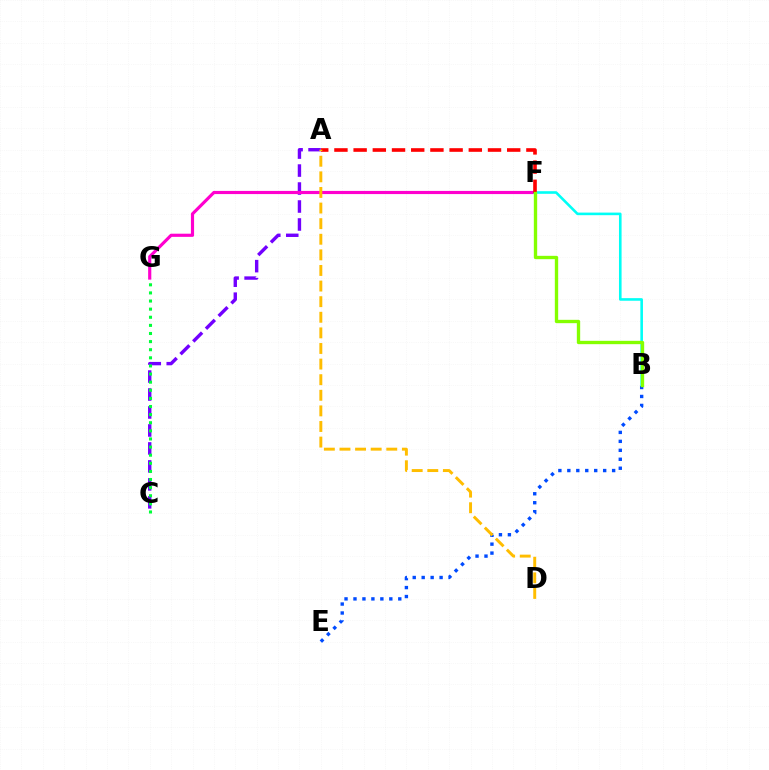{('A', 'C'): [{'color': '#7200ff', 'line_style': 'dashed', 'thickness': 2.44}], ('B', 'E'): [{'color': '#004bff', 'line_style': 'dotted', 'thickness': 2.43}], ('F', 'G'): [{'color': '#ff00cf', 'line_style': 'solid', 'thickness': 2.27}], ('C', 'G'): [{'color': '#00ff39', 'line_style': 'dotted', 'thickness': 2.2}], ('B', 'F'): [{'color': '#00fff6', 'line_style': 'solid', 'thickness': 1.87}, {'color': '#84ff00', 'line_style': 'solid', 'thickness': 2.41}], ('A', 'F'): [{'color': '#ff0000', 'line_style': 'dashed', 'thickness': 2.61}], ('A', 'D'): [{'color': '#ffbd00', 'line_style': 'dashed', 'thickness': 2.12}]}